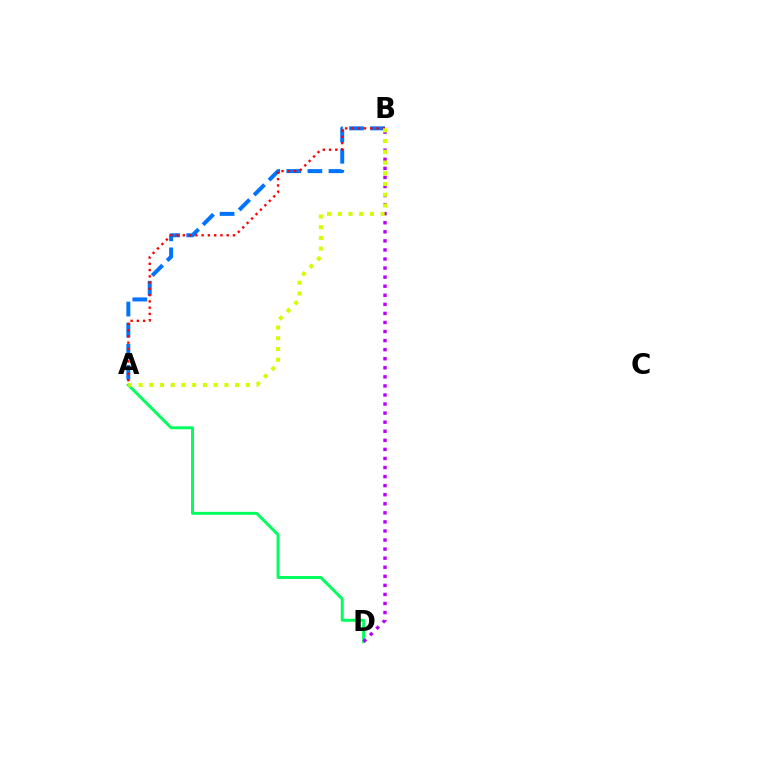{('A', 'D'): [{'color': '#00ff5c', 'line_style': 'solid', 'thickness': 2.13}], ('A', 'B'): [{'color': '#0074ff', 'line_style': 'dashed', 'thickness': 2.87}, {'color': '#ff0000', 'line_style': 'dotted', 'thickness': 1.7}, {'color': '#d1ff00', 'line_style': 'dotted', 'thickness': 2.92}], ('B', 'D'): [{'color': '#b900ff', 'line_style': 'dotted', 'thickness': 2.46}]}